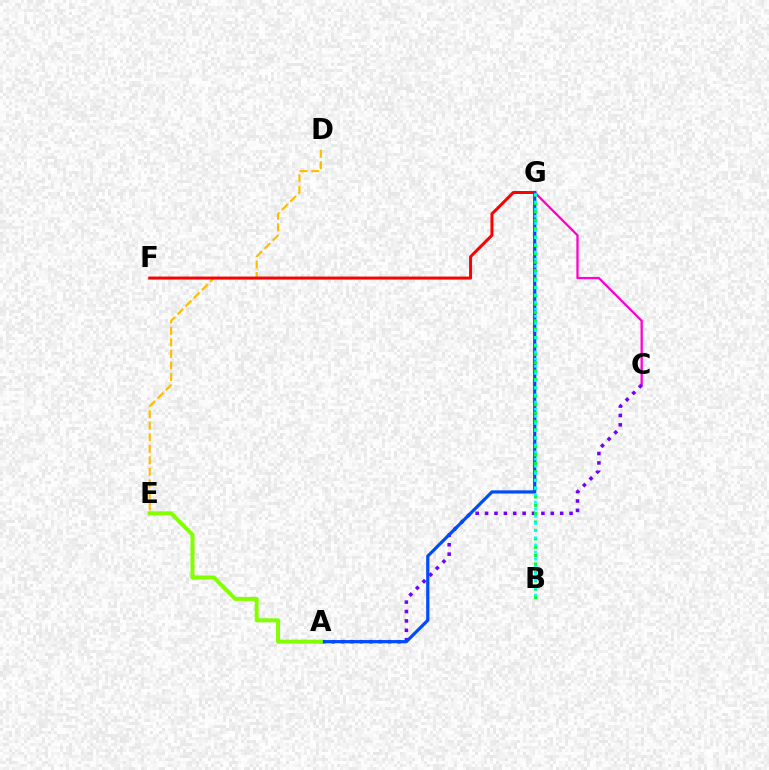{('C', 'G'): [{'color': '#ff00cf', 'line_style': 'solid', 'thickness': 1.65}], ('A', 'C'): [{'color': '#7200ff', 'line_style': 'dotted', 'thickness': 2.55}], ('D', 'E'): [{'color': '#ffbd00', 'line_style': 'dashed', 'thickness': 1.57}], ('F', 'G'): [{'color': '#ff0000', 'line_style': 'solid', 'thickness': 2.15}], ('A', 'G'): [{'color': '#004bff', 'line_style': 'solid', 'thickness': 2.31}], ('B', 'G'): [{'color': '#00ff39', 'line_style': 'dotted', 'thickness': 2.28}, {'color': '#00fff6', 'line_style': 'dotted', 'thickness': 1.94}], ('A', 'E'): [{'color': '#84ff00', 'line_style': 'solid', 'thickness': 2.88}]}